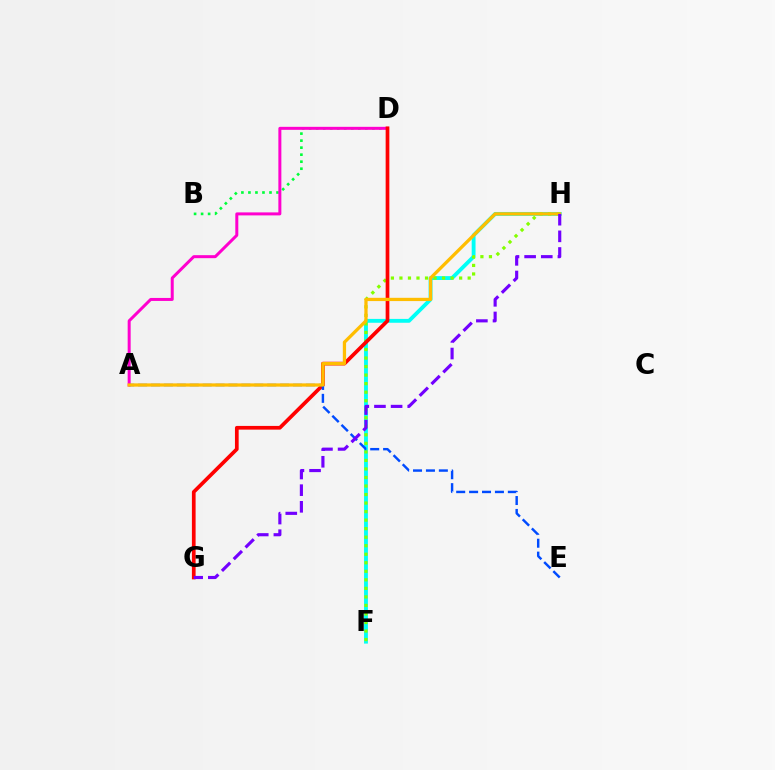{('F', 'H'): [{'color': '#00fff6', 'line_style': 'solid', 'thickness': 2.77}, {'color': '#84ff00', 'line_style': 'dotted', 'thickness': 2.32}], ('B', 'D'): [{'color': '#00ff39', 'line_style': 'dotted', 'thickness': 1.91}], ('A', 'D'): [{'color': '#ff00cf', 'line_style': 'solid', 'thickness': 2.16}], ('D', 'G'): [{'color': '#ff0000', 'line_style': 'solid', 'thickness': 2.67}], ('A', 'E'): [{'color': '#004bff', 'line_style': 'dashed', 'thickness': 1.75}], ('A', 'H'): [{'color': '#ffbd00', 'line_style': 'solid', 'thickness': 2.35}], ('G', 'H'): [{'color': '#7200ff', 'line_style': 'dashed', 'thickness': 2.26}]}